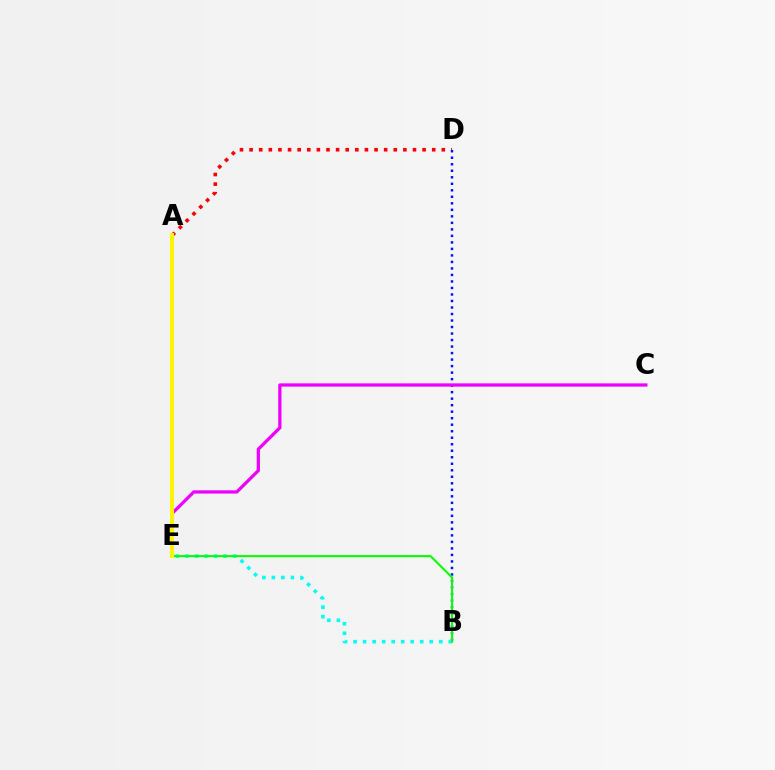{('A', 'D'): [{'color': '#ff0000', 'line_style': 'dotted', 'thickness': 2.61}], ('B', 'D'): [{'color': '#0010ff', 'line_style': 'dotted', 'thickness': 1.77}], ('C', 'E'): [{'color': '#ee00ff', 'line_style': 'solid', 'thickness': 2.35}], ('B', 'E'): [{'color': '#00fff6', 'line_style': 'dotted', 'thickness': 2.59}, {'color': '#08ff00', 'line_style': 'solid', 'thickness': 1.51}], ('A', 'E'): [{'color': '#fcf500', 'line_style': 'solid', 'thickness': 2.9}]}